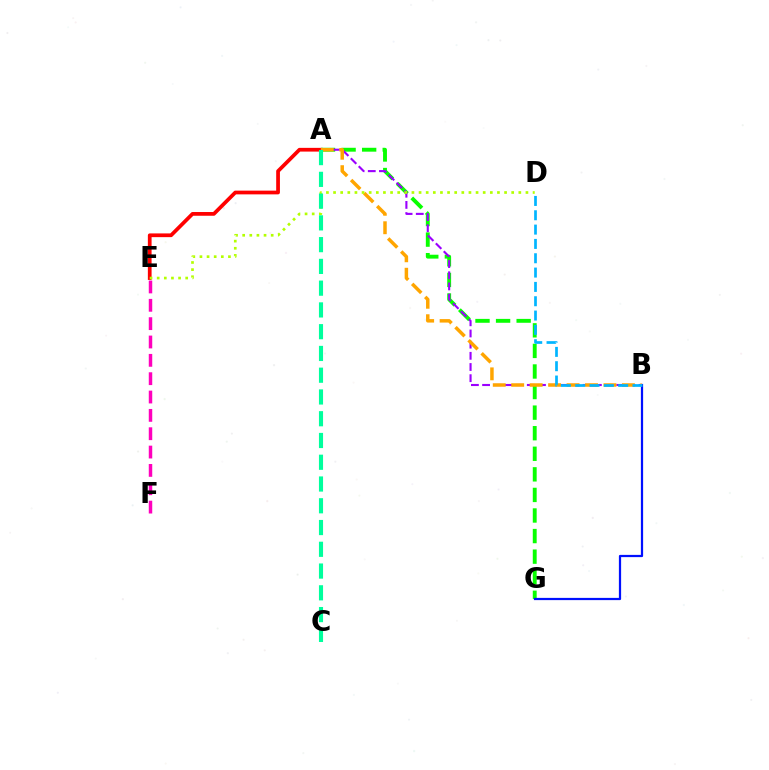{('A', 'G'): [{'color': '#08ff00', 'line_style': 'dashed', 'thickness': 2.79}], ('A', 'E'): [{'color': '#ff0000', 'line_style': 'solid', 'thickness': 2.69}], ('A', 'B'): [{'color': '#9b00ff', 'line_style': 'dashed', 'thickness': 1.52}, {'color': '#ffa500', 'line_style': 'dashed', 'thickness': 2.51}], ('B', 'G'): [{'color': '#0010ff', 'line_style': 'solid', 'thickness': 1.6}], ('D', 'E'): [{'color': '#b3ff00', 'line_style': 'dotted', 'thickness': 1.94}], ('E', 'F'): [{'color': '#ff00bd', 'line_style': 'dashed', 'thickness': 2.49}], ('B', 'D'): [{'color': '#00b5ff', 'line_style': 'dashed', 'thickness': 1.95}], ('A', 'C'): [{'color': '#00ff9d', 'line_style': 'dashed', 'thickness': 2.96}]}